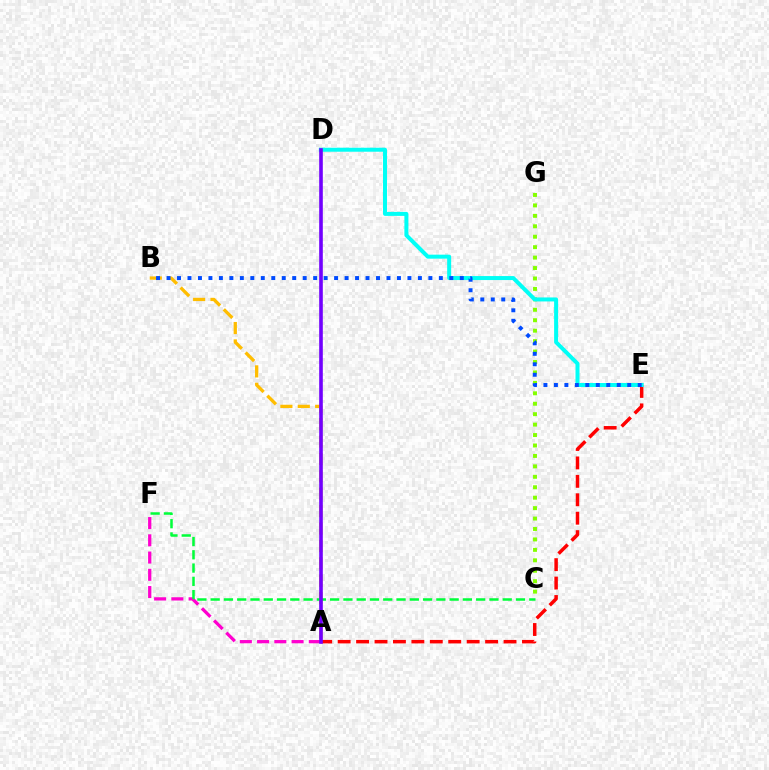{('A', 'E'): [{'color': '#ff0000', 'line_style': 'dashed', 'thickness': 2.5}], ('A', 'F'): [{'color': '#ff00cf', 'line_style': 'dashed', 'thickness': 2.34}], ('A', 'B'): [{'color': '#ffbd00', 'line_style': 'dashed', 'thickness': 2.36}], ('C', 'G'): [{'color': '#84ff00', 'line_style': 'dotted', 'thickness': 2.84}], ('C', 'F'): [{'color': '#00ff39', 'line_style': 'dashed', 'thickness': 1.8}], ('D', 'E'): [{'color': '#00fff6', 'line_style': 'solid', 'thickness': 2.88}], ('B', 'E'): [{'color': '#004bff', 'line_style': 'dotted', 'thickness': 2.85}], ('A', 'D'): [{'color': '#7200ff', 'line_style': 'solid', 'thickness': 2.6}]}